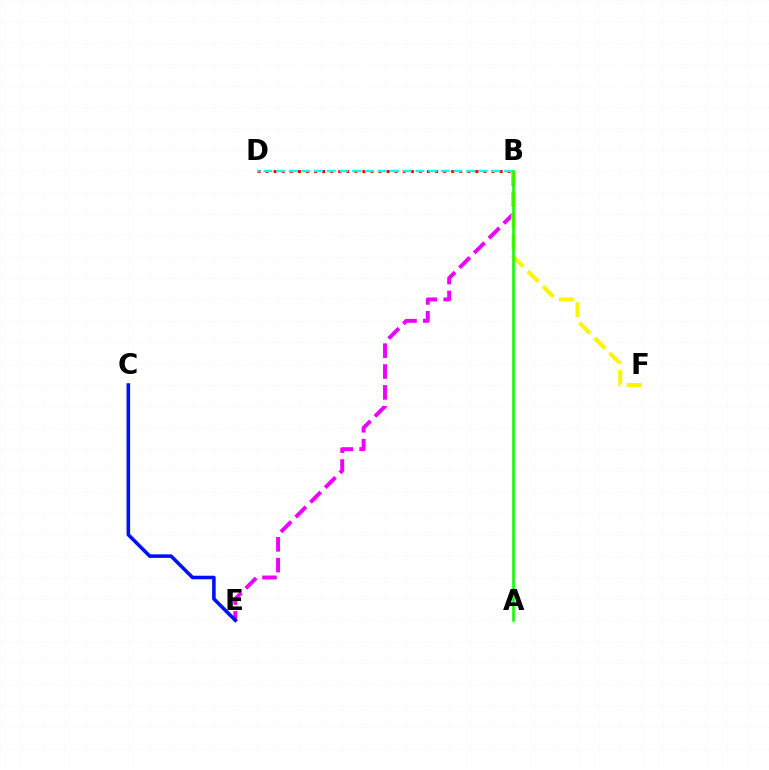{('B', 'D'): [{'color': '#ff0000', 'line_style': 'dotted', 'thickness': 2.19}, {'color': '#00fff6', 'line_style': 'dashed', 'thickness': 1.72}], ('B', 'E'): [{'color': '#ee00ff', 'line_style': 'dashed', 'thickness': 2.84}], ('B', 'F'): [{'color': '#fcf500', 'line_style': 'dashed', 'thickness': 2.91}], ('A', 'B'): [{'color': '#08ff00', 'line_style': 'solid', 'thickness': 1.82}], ('C', 'E'): [{'color': '#0010ff', 'line_style': 'solid', 'thickness': 2.57}]}